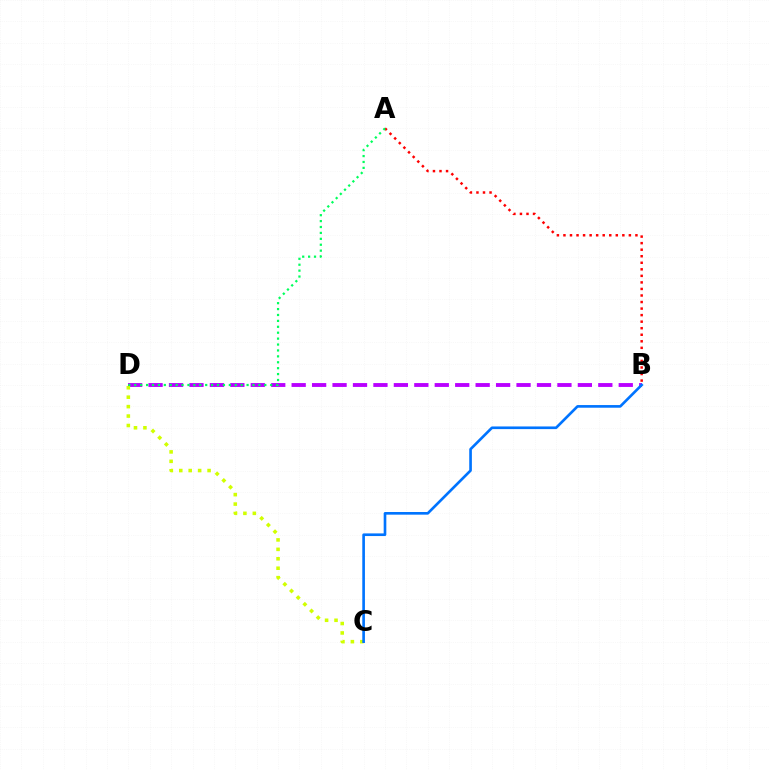{('B', 'D'): [{'color': '#b900ff', 'line_style': 'dashed', 'thickness': 2.78}], ('A', 'B'): [{'color': '#ff0000', 'line_style': 'dotted', 'thickness': 1.78}], ('C', 'D'): [{'color': '#d1ff00', 'line_style': 'dotted', 'thickness': 2.56}], ('B', 'C'): [{'color': '#0074ff', 'line_style': 'solid', 'thickness': 1.91}], ('A', 'D'): [{'color': '#00ff5c', 'line_style': 'dotted', 'thickness': 1.61}]}